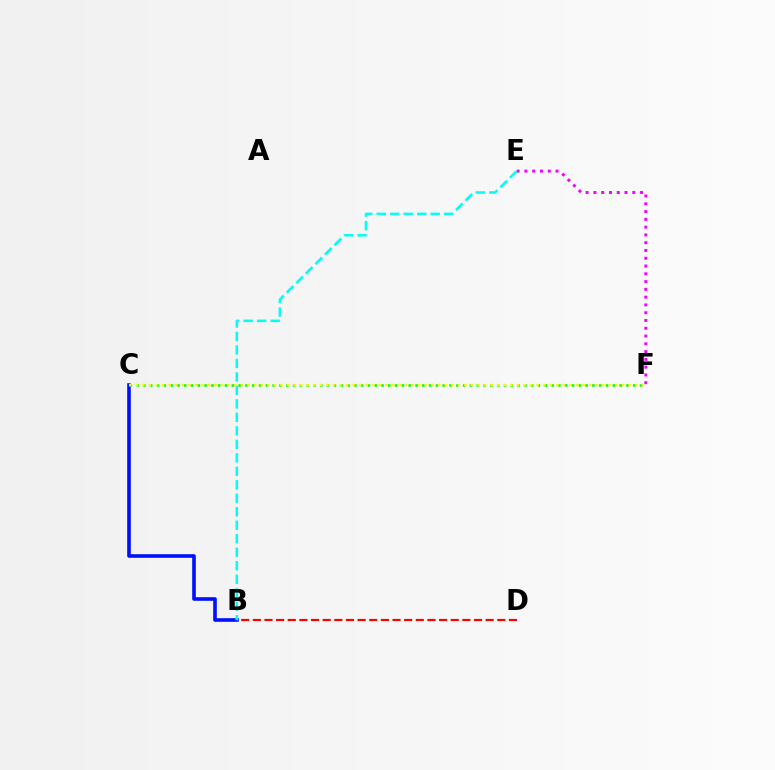{('E', 'F'): [{'color': '#ee00ff', 'line_style': 'dotted', 'thickness': 2.11}], ('B', 'C'): [{'color': '#0010ff', 'line_style': 'solid', 'thickness': 2.61}], ('C', 'F'): [{'color': '#08ff00', 'line_style': 'dotted', 'thickness': 1.85}, {'color': '#fcf500', 'line_style': 'dotted', 'thickness': 1.79}], ('B', 'D'): [{'color': '#ff0000', 'line_style': 'dashed', 'thickness': 1.58}], ('B', 'E'): [{'color': '#00fff6', 'line_style': 'dashed', 'thickness': 1.83}]}